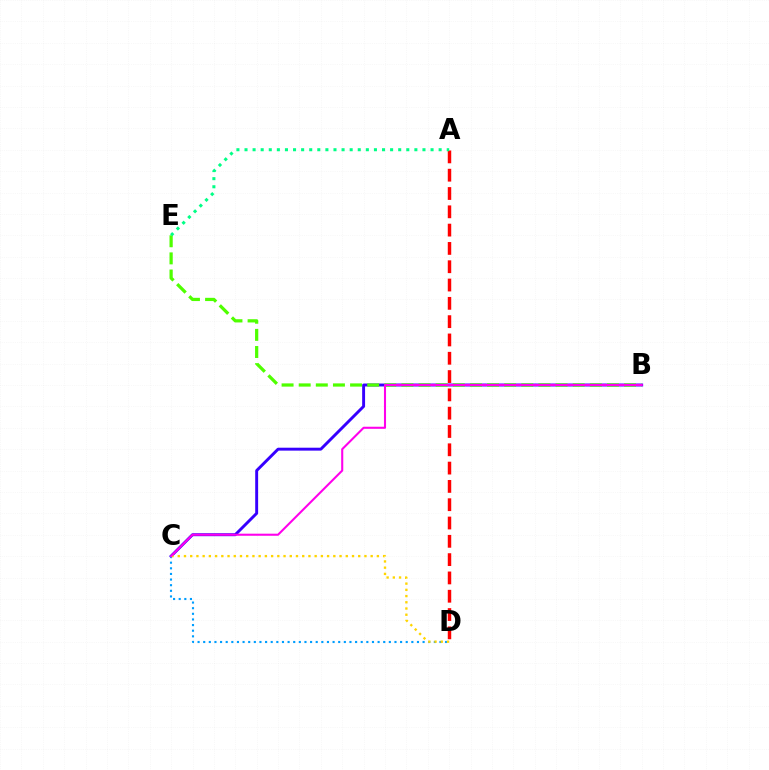{('B', 'C'): [{'color': '#3700ff', 'line_style': 'solid', 'thickness': 2.1}, {'color': '#ff00ed', 'line_style': 'solid', 'thickness': 1.5}], ('B', 'E'): [{'color': '#4fff00', 'line_style': 'dashed', 'thickness': 2.33}], ('C', 'D'): [{'color': '#009eff', 'line_style': 'dotted', 'thickness': 1.53}, {'color': '#ffd500', 'line_style': 'dotted', 'thickness': 1.69}], ('A', 'D'): [{'color': '#ff0000', 'line_style': 'dashed', 'thickness': 2.49}], ('A', 'E'): [{'color': '#00ff86', 'line_style': 'dotted', 'thickness': 2.2}]}